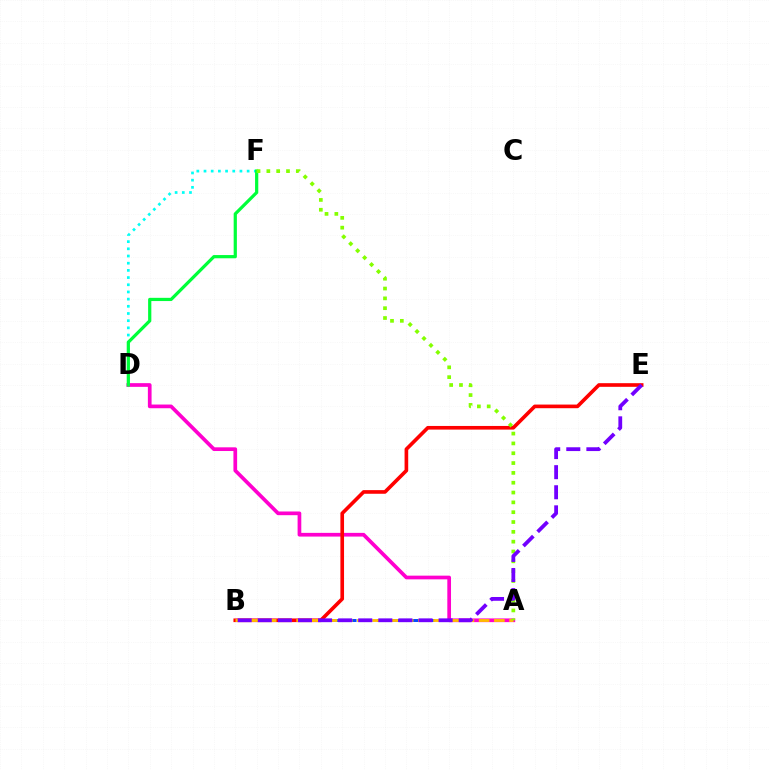{('A', 'B'): [{'color': '#004bff', 'line_style': 'dashed', 'thickness': 2.14}, {'color': '#ffbd00', 'line_style': 'dashed', 'thickness': 2.07}], ('D', 'F'): [{'color': '#00fff6', 'line_style': 'dotted', 'thickness': 1.95}, {'color': '#00ff39', 'line_style': 'solid', 'thickness': 2.32}], ('A', 'D'): [{'color': '#ff00cf', 'line_style': 'solid', 'thickness': 2.66}], ('B', 'E'): [{'color': '#ff0000', 'line_style': 'solid', 'thickness': 2.62}, {'color': '#7200ff', 'line_style': 'dashed', 'thickness': 2.73}], ('A', 'F'): [{'color': '#84ff00', 'line_style': 'dotted', 'thickness': 2.67}]}